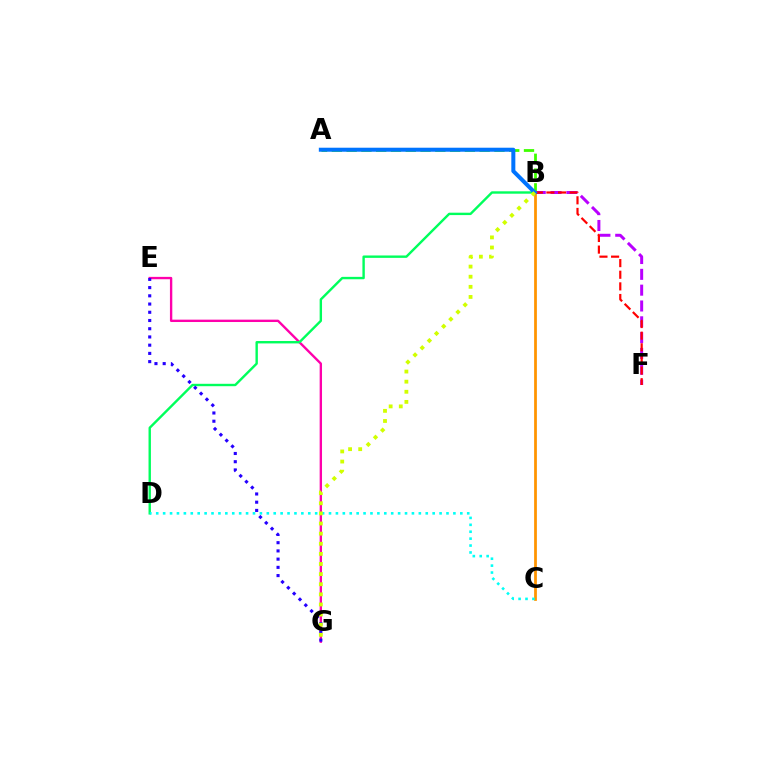{('B', 'C'): [{'color': '#ff9400', 'line_style': 'solid', 'thickness': 1.99}], ('E', 'G'): [{'color': '#ff00ac', 'line_style': 'solid', 'thickness': 1.7}, {'color': '#2500ff', 'line_style': 'dotted', 'thickness': 2.23}], ('A', 'B'): [{'color': '#3dff00', 'line_style': 'dashed', 'thickness': 2.01}, {'color': '#0074ff', 'line_style': 'solid', 'thickness': 2.89}], ('B', 'D'): [{'color': '#00ff5c', 'line_style': 'solid', 'thickness': 1.73}], ('B', 'F'): [{'color': '#b900ff', 'line_style': 'dashed', 'thickness': 2.15}, {'color': '#ff0000', 'line_style': 'dashed', 'thickness': 1.58}], ('C', 'D'): [{'color': '#00fff6', 'line_style': 'dotted', 'thickness': 1.88}], ('B', 'G'): [{'color': '#d1ff00', 'line_style': 'dotted', 'thickness': 2.75}]}